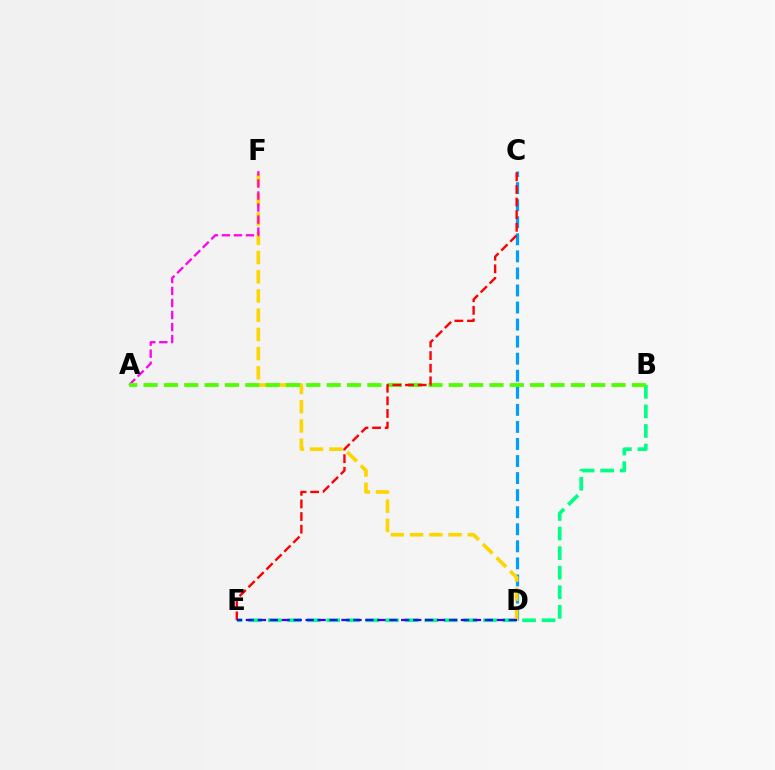{('C', 'D'): [{'color': '#009eff', 'line_style': 'dashed', 'thickness': 2.32}], ('B', 'E'): [{'color': '#00ff86', 'line_style': 'dashed', 'thickness': 2.66}], ('D', 'F'): [{'color': '#ffd500', 'line_style': 'dashed', 'thickness': 2.61}], ('A', 'F'): [{'color': '#ff00ed', 'line_style': 'dashed', 'thickness': 1.63}], ('A', 'B'): [{'color': '#4fff00', 'line_style': 'dashed', 'thickness': 2.76}], ('C', 'E'): [{'color': '#ff0000', 'line_style': 'dashed', 'thickness': 1.71}], ('D', 'E'): [{'color': '#3700ff', 'line_style': 'dashed', 'thickness': 1.62}]}